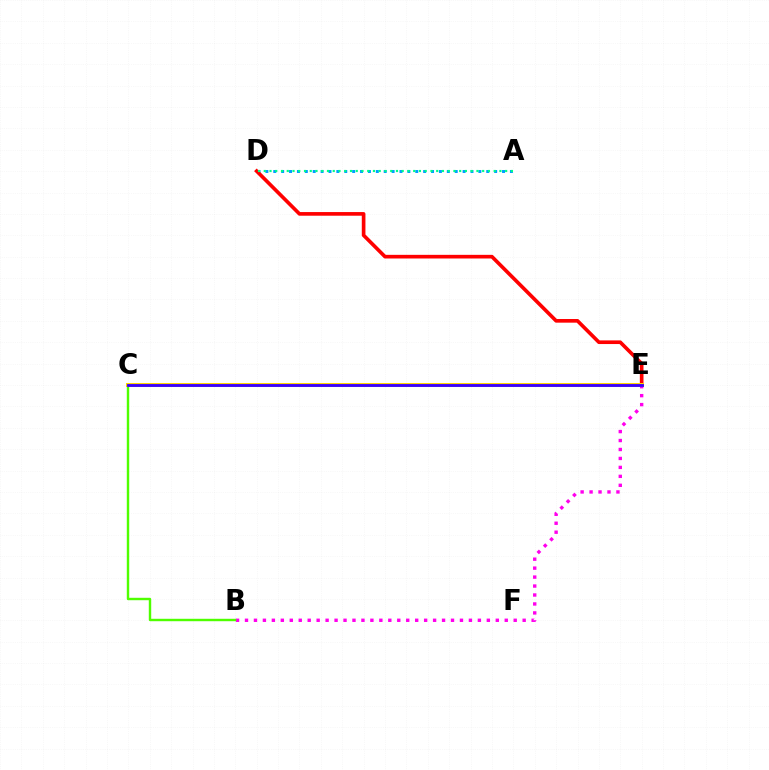{('A', 'D'): [{'color': '#009eff', 'line_style': 'dotted', 'thickness': 2.14}, {'color': '#00ff86', 'line_style': 'dotted', 'thickness': 1.56}], ('B', 'E'): [{'color': '#ff00ed', 'line_style': 'dotted', 'thickness': 2.43}], ('D', 'E'): [{'color': '#ff0000', 'line_style': 'solid', 'thickness': 2.63}], ('B', 'C'): [{'color': '#4fff00', 'line_style': 'solid', 'thickness': 1.75}], ('C', 'E'): [{'color': '#ffd500', 'line_style': 'solid', 'thickness': 2.89}, {'color': '#3700ff', 'line_style': 'solid', 'thickness': 2.05}]}